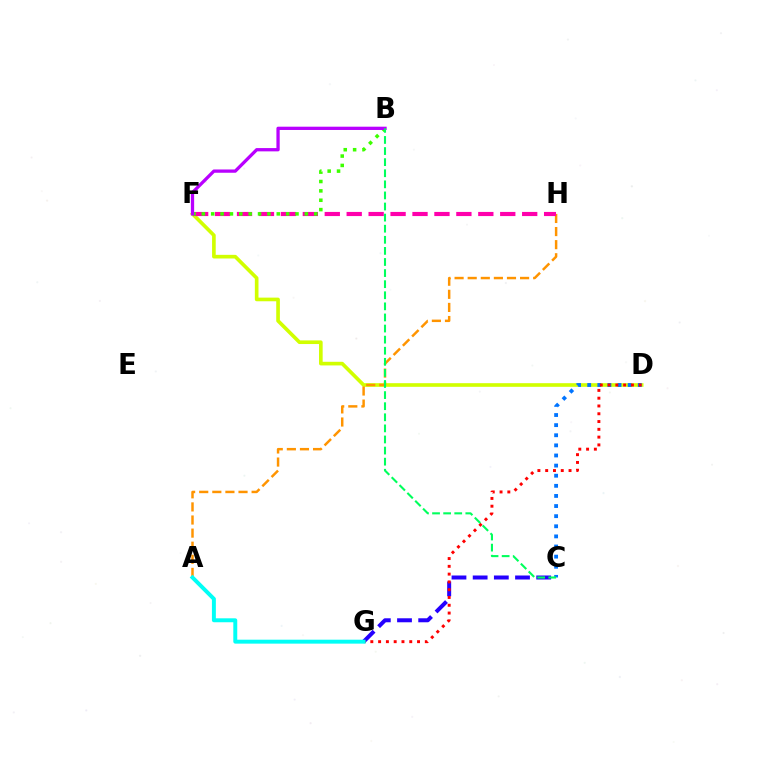{('D', 'F'): [{'color': '#d1ff00', 'line_style': 'solid', 'thickness': 2.62}], ('A', 'H'): [{'color': '#ff9400', 'line_style': 'dashed', 'thickness': 1.78}], ('F', 'H'): [{'color': '#ff00ac', 'line_style': 'dashed', 'thickness': 2.98}], ('C', 'G'): [{'color': '#2500ff', 'line_style': 'dashed', 'thickness': 2.88}], ('C', 'D'): [{'color': '#0074ff', 'line_style': 'dotted', 'thickness': 2.75}], ('B', 'F'): [{'color': '#3dff00', 'line_style': 'dotted', 'thickness': 2.55}, {'color': '#b900ff', 'line_style': 'solid', 'thickness': 2.36}], ('D', 'G'): [{'color': '#ff0000', 'line_style': 'dotted', 'thickness': 2.12}], ('B', 'C'): [{'color': '#00ff5c', 'line_style': 'dashed', 'thickness': 1.51}], ('A', 'G'): [{'color': '#00fff6', 'line_style': 'solid', 'thickness': 2.84}]}